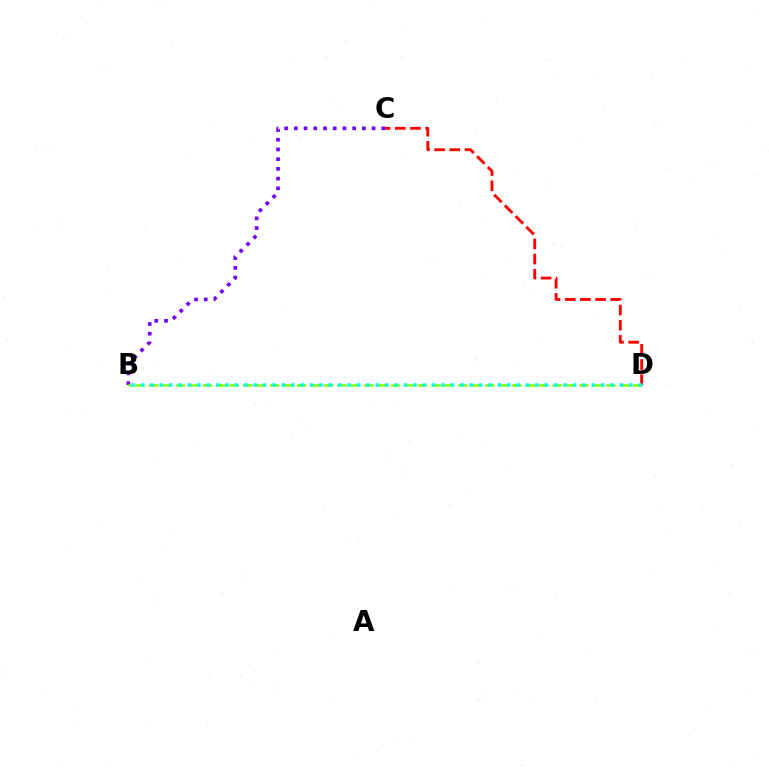{('C', 'D'): [{'color': '#ff0000', 'line_style': 'dashed', 'thickness': 2.06}], ('B', 'C'): [{'color': '#7200ff', 'line_style': 'dotted', 'thickness': 2.64}], ('B', 'D'): [{'color': '#84ff00', 'line_style': 'dashed', 'thickness': 1.83}, {'color': '#00fff6', 'line_style': 'dotted', 'thickness': 2.55}]}